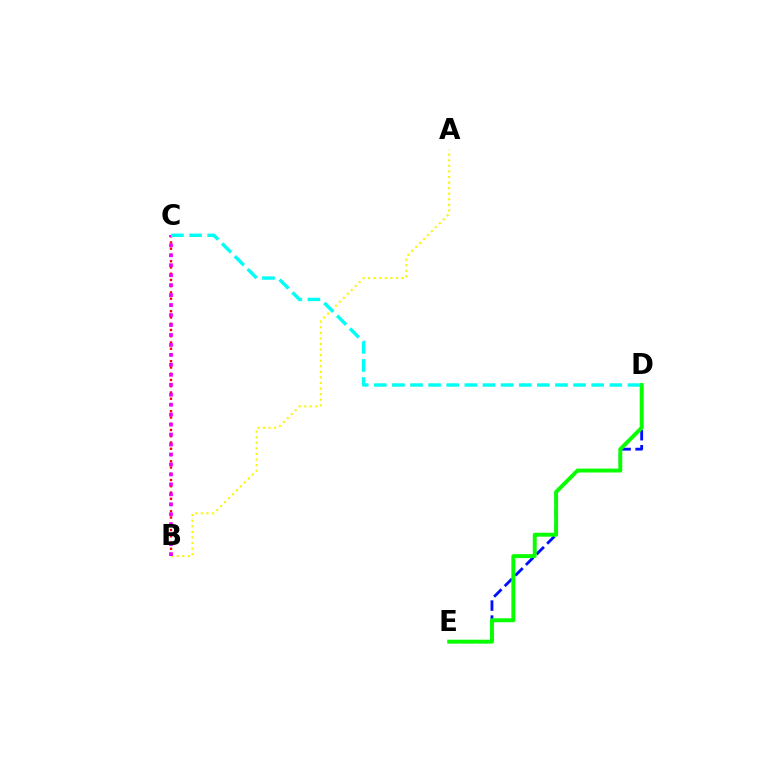{('B', 'C'): [{'color': '#ff0000', 'line_style': 'dotted', 'thickness': 1.7}, {'color': '#ee00ff', 'line_style': 'dotted', 'thickness': 2.71}], ('D', 'E'): [{'color': '#0010ff', 'line_style': 'dashed', 'thickness': 2.04}, {'color': '#08ff00', 'line_style': 'solid', 'thickness': 2.82}], ('A', 'B'): [{'color': '#fcf500', 'line_style': 'dotted', 'thickness': 1.51}], ('C', 'D'): [{'color': '#00fff6', 'line_style': 'dashed', 'thickness': 2.46}]}